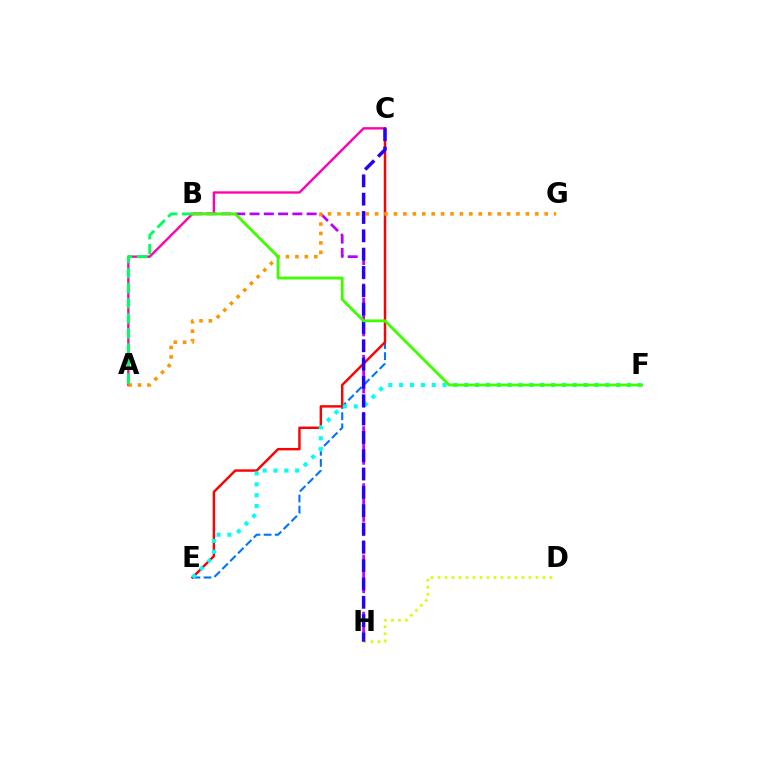{('B', 'H'): [{'color': '#b900ff', 'line_style': 'dashed', 'thickness': 1.94}], ('A', 'C'): [{'color': '#ff00ac', 'line_style': 'solid', 'thickness': 1.7}], ('C', 'E'): [{'color': '#0074ff', 'line_style': 'dashed', 'thickness': 1.51}, {'color': '#ff0000', 'line_style': 'solid', 'thickness': 1.75}], ('D', 'H'): [{'color': '#d1ff00', 'line_style': 'dotted', 'thickness': 1.9}], ('A', 'G'): [{'color': '#ff9400', 'line_style': 'dotted', 'thickness': 2.56}], ('E', 'F'): [{'color': '#00fff6', 'line_style': 'dotted', 'thickness': 2.95}], ('A', 'B'): [{'color': '#00ff5c', 'line_style': 'dashed', 'thickness': 2.05}], ('C', 'H'): [{'color': '#2500ff', 'line_style': 'dashed', 'thickness': 2.49}], ('B', 'F'): [{'color': '#3dff00', 'line_style': 'solid', 'thickness': 2.03}]}